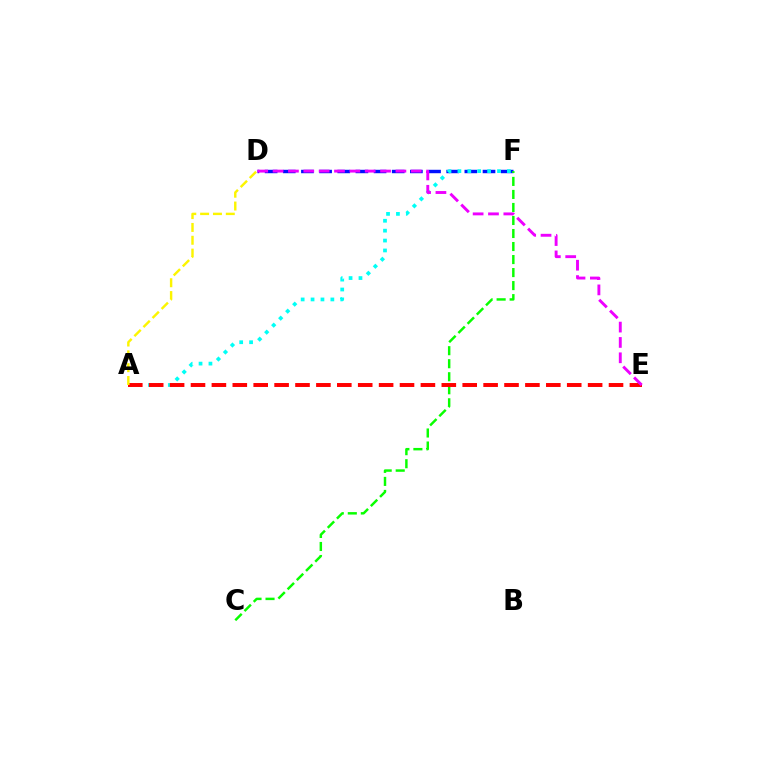{('D', 'F'): [{'color': '#0010ff', 'line_style': 'dashed', 'thickness': 2.47}], ('A', 'F'): [{'color': '#00fff6', 'line_style': 'dotted', 'thickness': 2.69}], ('C', 'F'): [{'color': '#08ff00', 'line_style': 'dashed', 'thickness': 1.77}], ('A', 'E'): [{'color': '#ff0000', 'line_style': 'dashed', 'thickness': 2.84}], ('A', 'D'): [{'color': '#fcf500', 'line_style': 'dashed', 'thickness': 1.74}], ('D', 'E'): [{'color': '#ee00ff', 'line_style': 'dashed', 'thickness': 2.09}]}